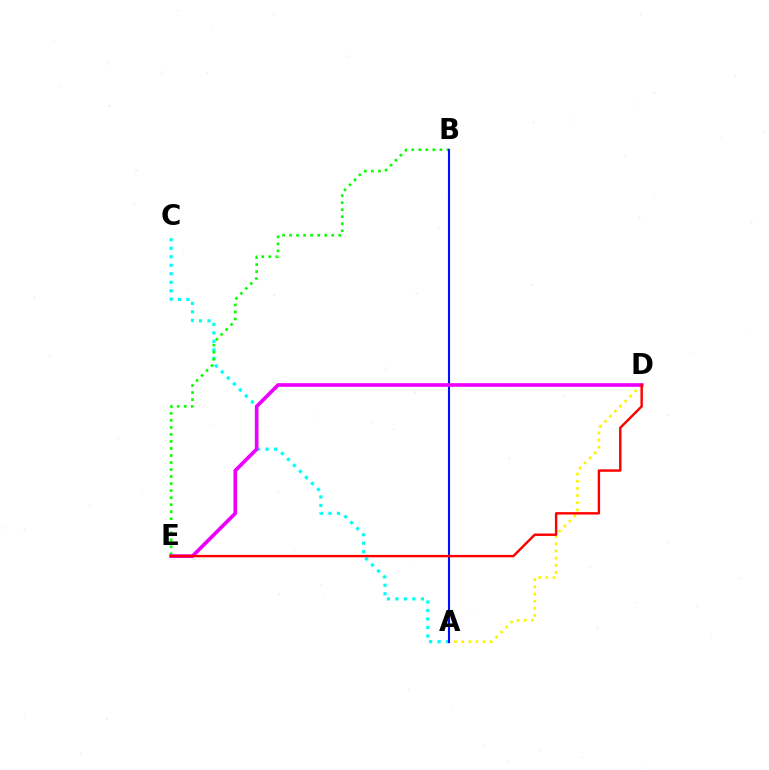{('A', 'C'): [{'color': '#00fff6', 'line_style': 'dotted', 'thickness': 2.31}], ('A', 'D'): [{'color': '#fcf500', 'line_style': 'dotted', 'thickness': 1.94}], ('B', 'E'): [{'color': '#08ff00', 'line_style': 'dotted', 'thickness': 1.91}], ('A', 'B'): [{'color': '#0010ff', 'line_style': 'solid', 'thickness': 1.51}], ('D', 'E'): [{'color': '#ee00ff', 'line_style': 'solid', 'thickness': 2.64}, {'color': '#ff0000', 'line_style': 'solid', 'thickness': 1.74}]}